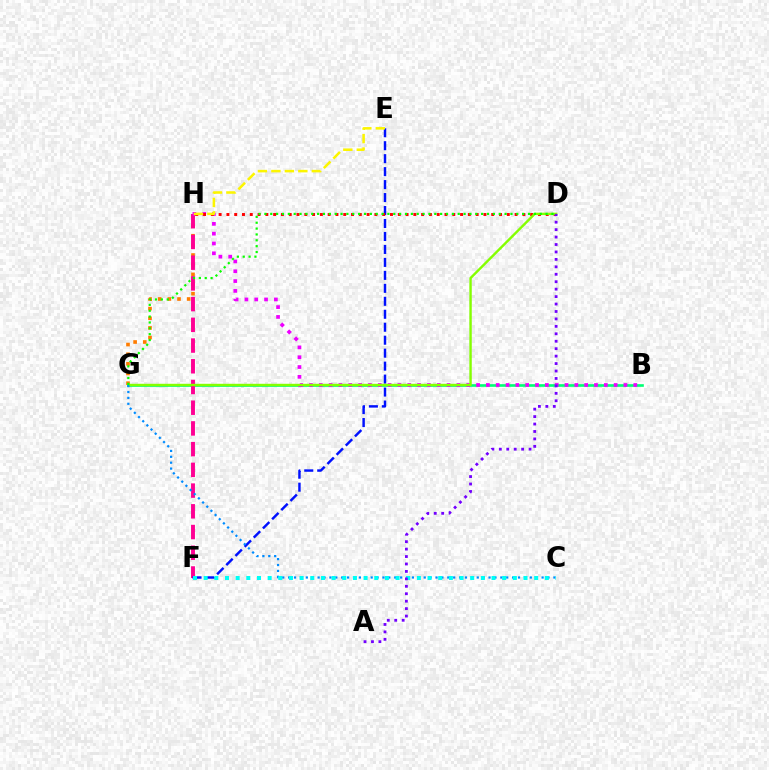{('B', 'G'): [{'color': '#00ff74', 'line_style': 'solid', 'thickness': 1.9}], ('G', 'H'): [{'color': '#ff7c00', 'line_style': 'dotted', 'thickness': 2.62}], ('F', 'H'): [{'color': '#ff0094', 'line_style': 'dashed', 'thickness': 2.81}], ('B', 'H'): [{'color': '#ee00ff', 'line_style': 'dotted', 'thickness': 2.67}], ('E', 'F'): [{'color': '#0010ff', 'line_style': 'dashed', 'thickness': 1.76}], ('D', 'H'): [{'color': '#ff0000', 'line_style': 'dotted', 'thickness': 2.12}], ('D', 'G'): [{'color': '#84ff00', 'line_style': 'solid', 'thickness': 1.74}, {'color': '#08ff00', 'line_style': 'dotted', 'thickness': 1.59}], ('E', 'H'): [{'color': '#fcf500', 'line_style': 'dashed', 'thickness': 1.83}], ('C', 'G'): [{'color': '#008cff', 'line_style': 'dotted', 'thickness': 1.6}], ('C', 'F'): [{'color': '#00fff6', 'line_style': 'dotted', 'thickness': 2.9}], ('A', 'D'): [{'color': '#7200ff', 'line_style': 'dotted', 'thickness': 2.02}]}